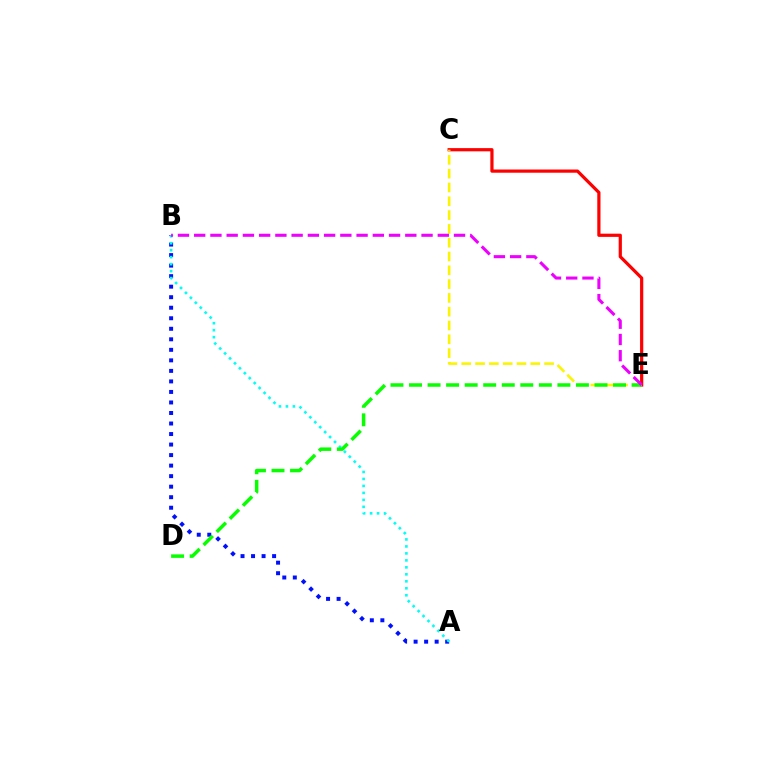{('A', 'B'): [{'color': '#0010ff', 'line_style': 'dotted', 'thickness': 2.86}, {'color': '#00fff6', 'line_style': 'dotted', 'thickness': 1.9}], ('C', 'E'): [{'color': '#ff0000', 'line_style': 'solid', 'thickness': 2.31}, {'color': '#fcf500', 'line_style': 'dashed', 'thickness': 1.88}], ('D', 'E'): [{'color': '#08ff00', 'line_style': 'dashed', 'thickness': 2.52}], ('B', 'E'): [{'color': '#ee00ff', 'line_style': 'dashed', 'thickness': 2.21}]}